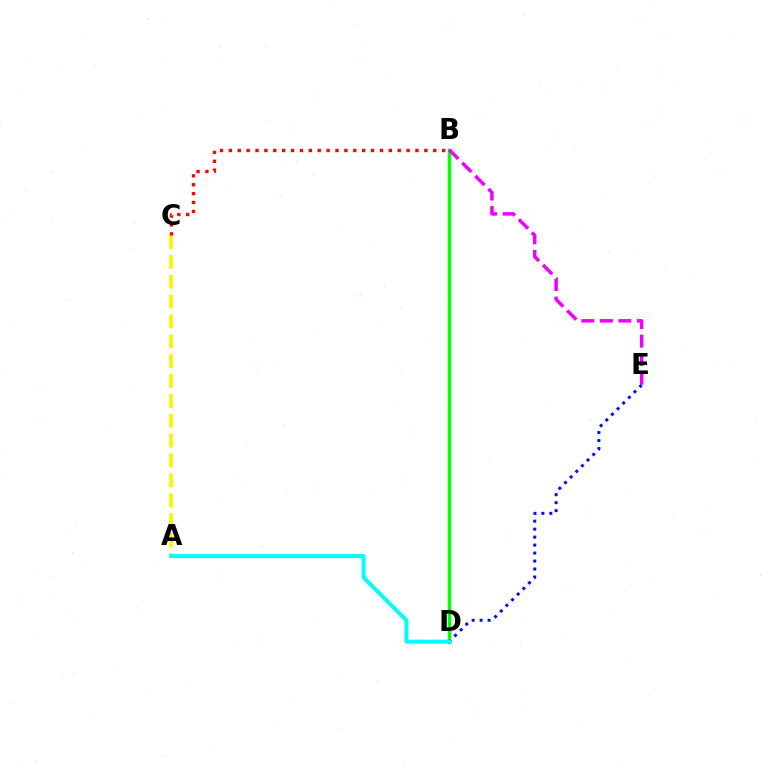{('A', 'C'): [{'color': '#fcf500', 'line_style': 'dashed', 'thickness': 2.7}], ('B', 'C'): [{'color': '#ff0000', 'line_style': 'dotted', 'thickness': 2.41}], ('B', 'D'): [{'color': '#08ff00', 'line_style': 'solid', 'thickness': 2.51}], ('B', 'E'): [{'color': '#ee00ff', 'line_style': 'dashed', 'thickness': 2.52}], ('D', 'E'): [{'color': '#0010ff', 'line_style': 'dotted', 'thickness': 2.17}], ('A', 'D'): [{'color': '#00fff6', 'line_style': 'solid', 'thickness': 2.87}]}